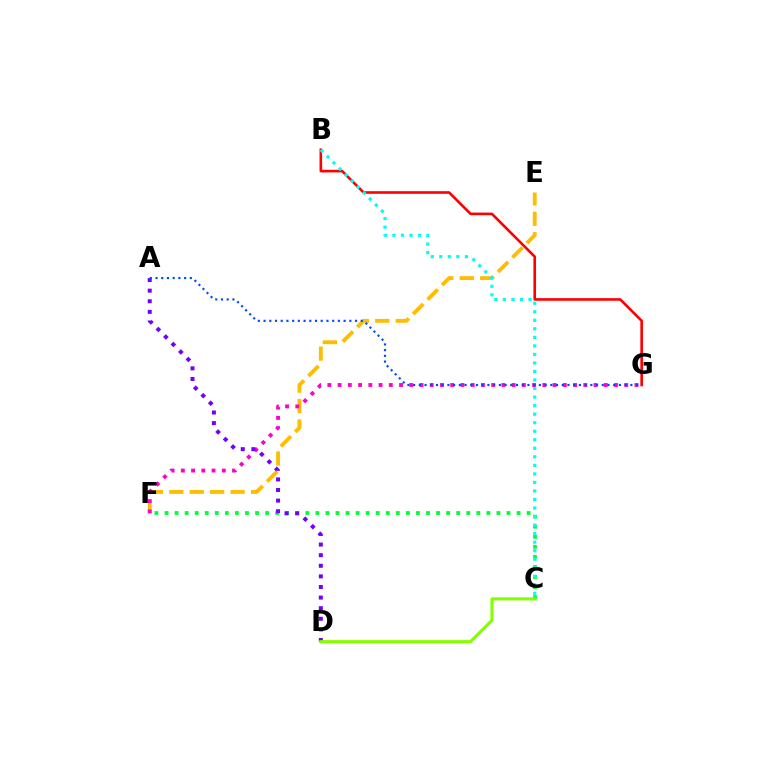{('C', 'F'): [{'color': '#00ff39', 'line_style': 'dotted', 'thickness': 2.73}], ('E', 'F'): [{'color': '#ffbd00', 'line_style': 'dashed', 'thickness': 2.78}], ('F', 'G'): [{'color': '#ff00cf', 'line_style': 'dotted', 'thickness': 2.78}], ('A', 'D'): [{'color': '#7200ff', 'line_style': 'dotted', 'thickness': 2.88}], ('A', 'G'): [{'color': '#004bff', 'line_style': 'dotted', 'thickness': 1.55}], ('B', 'G'): [{'color': '#ff0000', 'line_style': 'solid', 'thickness': 1.89}], ('C', 'D'): [{'color': '#84ff00', 'line_style': 'solid', 'thickness': 2.23}], ('B', 'C'): [{'color': '#00fff6', 'line_style': 'dotted', 'thickness': 2.32}]}